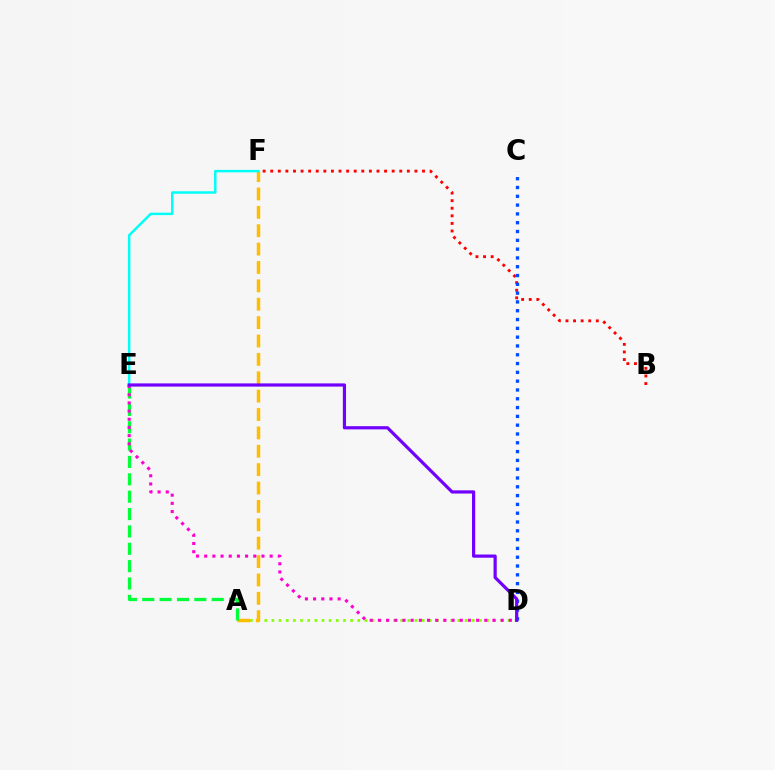{('A', 'D'): [{'color': '#84ff00', 'line_style': 'dotted', 'thickness': 1.94}], ('A', 'F'): [{'color': '#ffbd00', 'line_style': 'dashed', 'thickness': 2.5}], ('B', 'F'): [{'color': '#ff0000', 'line_style': 'dotted', 'thickness': 2.06}], ('E', 'F'): [{'color': '#00fff6', 'line_style': 'solid', 'thickness': 1.78}], ('A', 'E'): [{'color': '#00ff39', 'line_style': 'dashed', 'thickness': 2.36}], ('D', 'E'): [{'color': '#ff00cf', 'line_style': 'dotted', 'thickness': 2.22}, {'color': '#7200ff', 'line_style': 'solid', 'thickness': 2.3}], ('C', 'D'): [{'color': '#004bff', 'line_style': 'dotted', 'thickness': 2.39}]}